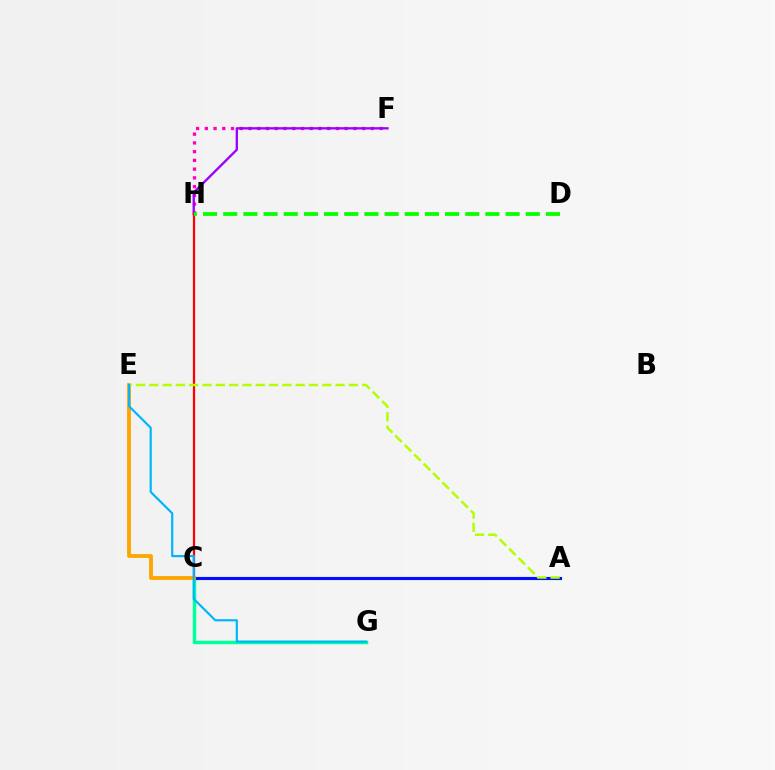{('F', 'H'): [{'color': '#ff00bd', 'line_style': 'dotted', 'thickness': 2.38}, {'color': '#9b00ff', 'line_style': 'solid', 'thickness': 1.67}], ('C', 'G'): [{'color': '#00ff9d', 'line_style': 'solid', 'thickness': 2.51}], ('A', 'C'): [{'color': '#0010ff', 'line_style': 'solid', 'thickness': 2.24}], ('C', 'H'): [{'color': '#ff0000', 'line_style': 'solid', 'thickness': 1.62}], ('D', 'H'): [{'color': '#08ff00', 'line_style': 'dashed', 'thickness': 2.74}], ('C', 'E'): [{'color': '#ffa500', 'line_style': 'solid', 'thickness': 2.76}], ('A', 'E'): [{'color': '#b3ff00', 'line_style': 'dashed', 'thickness': 1.81}], ('E', 'G'): [{'color': '#00b5ff', 'line_style': 'solid', 'thickness': 1.57}]}